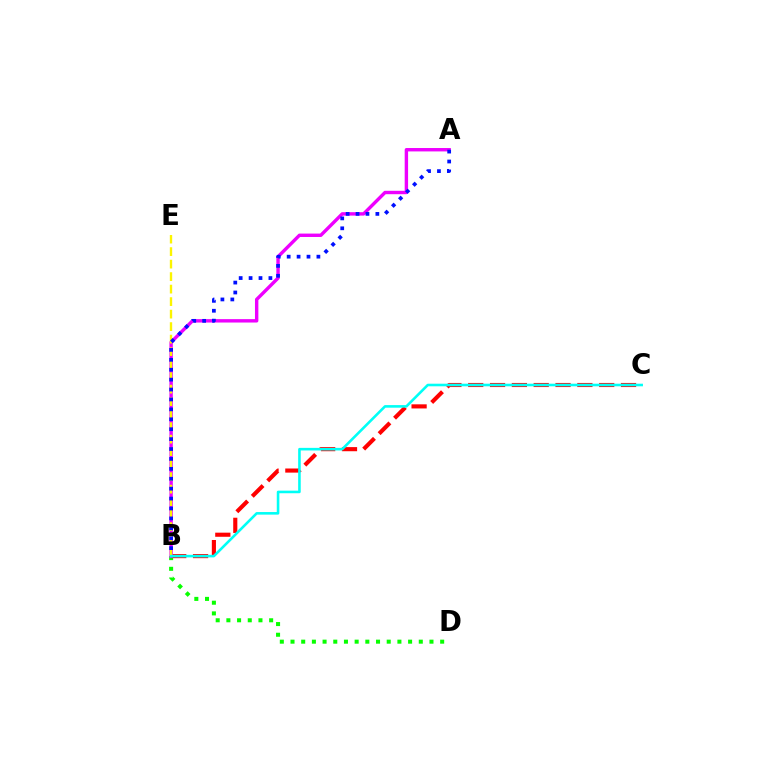{('B', 'D'): [{'color': '#08ff00', 'line_style': 'dotted', 'thickness': 2.9}], ('B', 'C'): [{'color': '#ff0000', 'line_style': 'dashed', 'thickness': 2.97}, {'color': '#00fff6', 'line_style': 'solid', 'thickness': 1.87}], ('A', 'B'): [{'color': '#ee00ff', 'line_style': 'solid', 'thickness': 2.45}, {'color': '#0010ff', 'line_style': 'dotted', 'thickness': 2.69}], ('B', 'E'): [{'color': '#fcf500', 'line_style': 'dashed', 'thickness': 1.7}]}